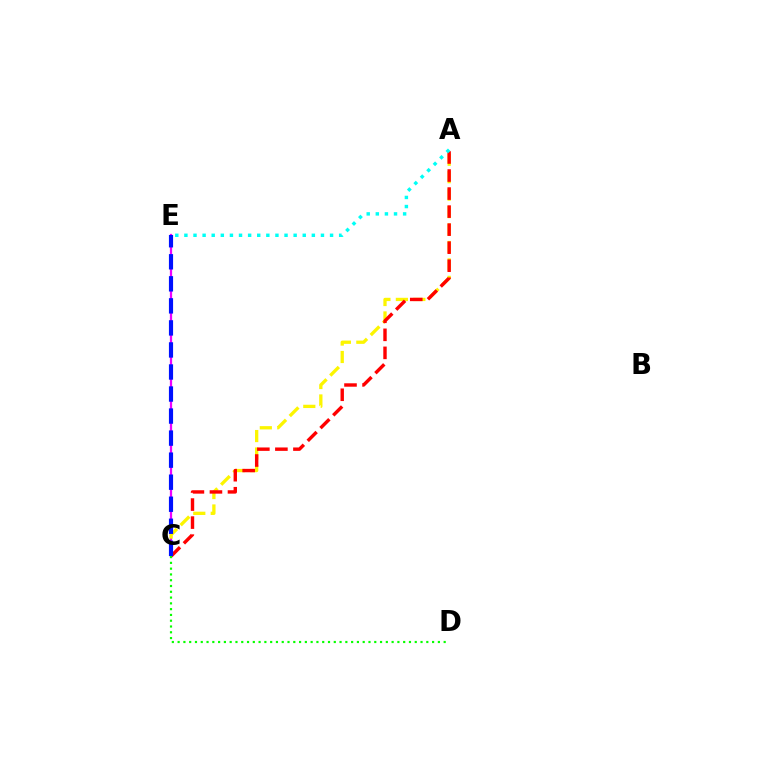{('C', 'E'): [{'color': '#ee00ff', 'line_style': 'solid', 'thickness': 1.63}, {'color': '#0010ff', 'line_style': 'dashed', 'thickness': 2.99}], ('A', 'C'): [{'color': '#fcf500', 'line_style': 'dashed', 'thickness': 2.37}, {'color': '#ff0000', 'line_style': 'dashed', 'thickness': 2.45}], ('A', 'E'): [{'color': '#00fff6', 'line_style': 'dotted', 'thickness': 2.47}], ('C', 'D'): [{'color': '#08ff00', 'line_style': 'dotted', 'thickness': 1.57}]}